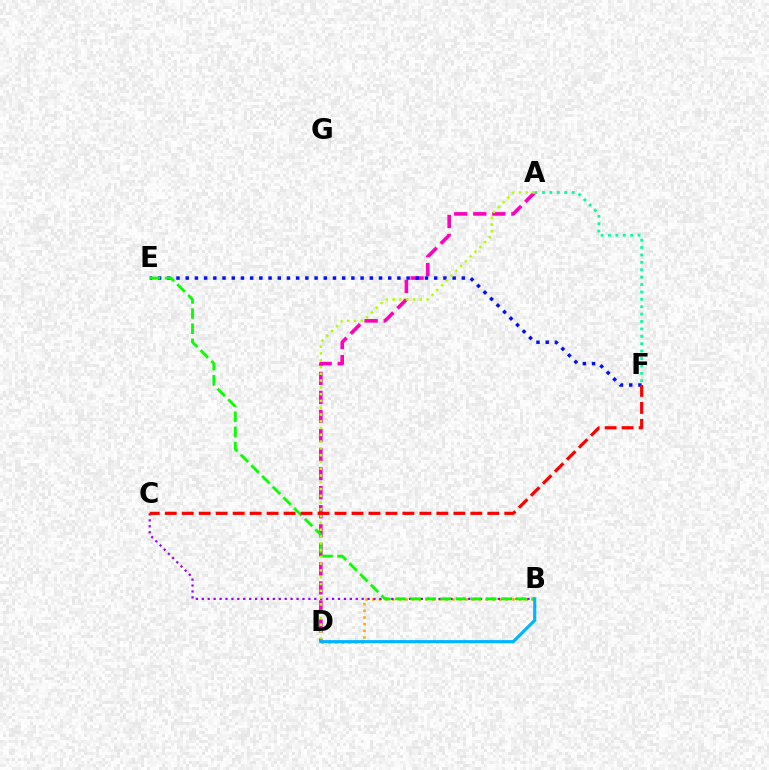{('B', 'D'): [{'color': '#ffa500', 'line_style': 'dotted', 'thickness': 1.81}, {'color': '#00b5ff', 'line_style': 'solid', 'thickness': 2.26}], ('B', 'C'): [{'color': '#9b00ff', 'line_style': 'dotted', 'thickness': 1.61}], ('A', 'D'): [{'color': '#ff00bd', 'line_style': 'dashed', 'thickness': 2.59}, {'color': '#b3ff00', 'line_style': 'dotted', 'thickness': 1.84}], ('E', 'F'): [{'color': '#0010ff', 'line_style': 'dotted', 'thickness': 2.5}], ('B', 'E'): [{'color': '#08ff00', 'line_style': 'dashed', 'thickness': 2.05}], ('A', 'F'): [{'color': '#00ff9d', 'line_style': 'dotted', 'thickness': 2.01}], ('C', 'F'): [{'color': '#ff0000', 'line_style': 'dashed', 'thickness': 2.31}]}